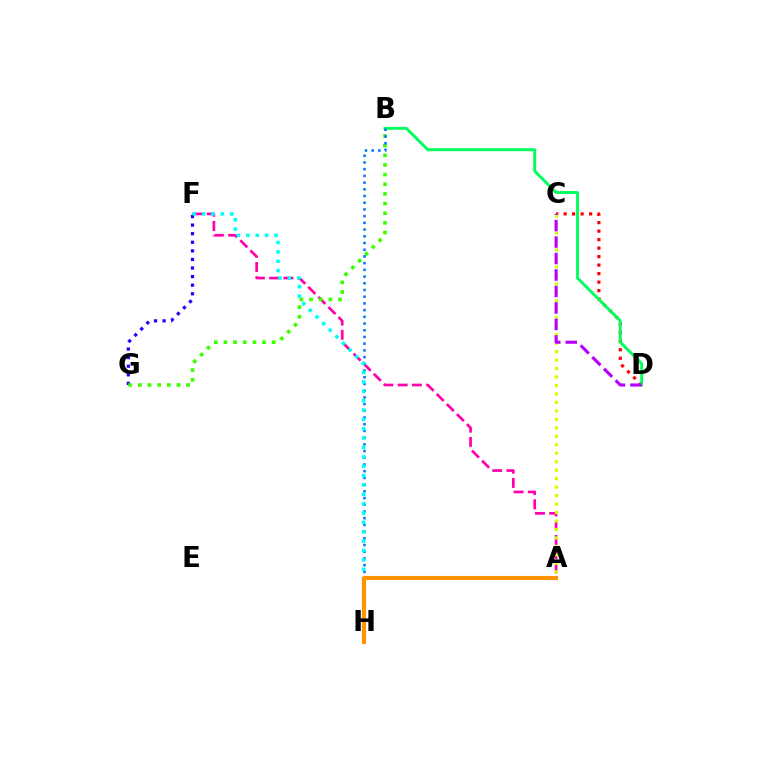{('F', 'G'): [{'color': '#2500ff', 'line_style': 'dotted', 'thickness': 2.33}], ('A', 'F'): [{'color': '#ff00ac', 'line_style': 'dashed', 'thickness': 1.94}], ('B', 'G'): [{'color': '#3dff00', 'line_style': 'dotted', 'thickness': 2.62}], ('C', 'D'): [{'color': '#ff0000', 'line_style': 'dotted', 'thickness': 2.31}, {'color': '#b900ff', 'line_style': 'dashed', 'thickness': 2.24}], ('B', 'D'): [{'color': '#00ff5c', 'line_style': 'solid', 'thickness': 2.09}], ('B', 'H'): [{'color': '#0074ff', 'line_style': 'dotted', 'thickness': 1.82}], ('A', 'C'): [{'color': '#d1ff00', 'line_style': 'dotted', 'thickness': 2.3}], ('F', 'H'): [{'color': '#00fff6', 'line_style': 'dotted', 'thickness': 2.55}], ('A', 'H'): [{'color': '#ff9400', 'line_style': 'solid', 'thickness': 2.95}]}